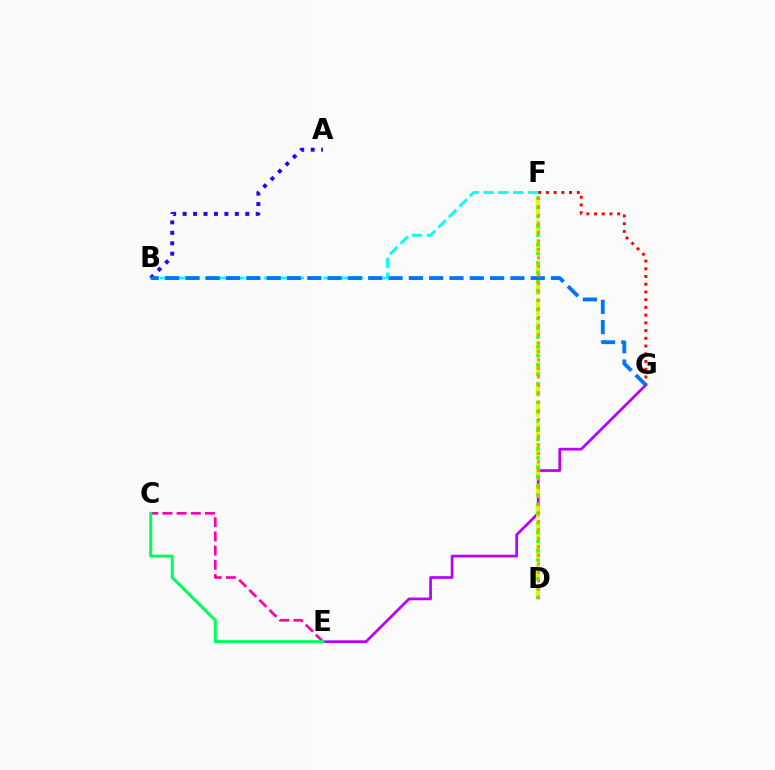{('B', 'F'): [{'color': '#00fff6', 'line_style': 'dashed', 'thickness': 2.02}], ('E', 'G'): [{'color': '#b900ff', 'line_style': 'solid', 'thickness': 1.96}], ('D', 'F'): [{'color': '#d1ff00', 'line_style': 'dashed', 'thickness': 2.75}, {'color': '#3dff00', 'line_style': 'dotted', 'thickness': 2.52}, {'color': '#ff9400', 'line_style': 'dotted', 'thickness': 2.31}], ('A', 'B'): [{'color': '#2500ff', 'line_style': 'dotted', 'thickness': 2.84}], ('F', 'G'): [{'color': '#ff0000', 'line_style': 'dotted', 'thickness': 2.1}], ('C', 'E'): [{'color': '#ff00ac', 'line_style': 'dashed', 'thickness': 1.93}, {'color': '#00ff5c', 'line_style': 'solid', 'thickness': 2.19}], ('B', 'G'): [{'color': '#0074ff', 'line_style': 'dashed', 'thickness': 2.76}]}